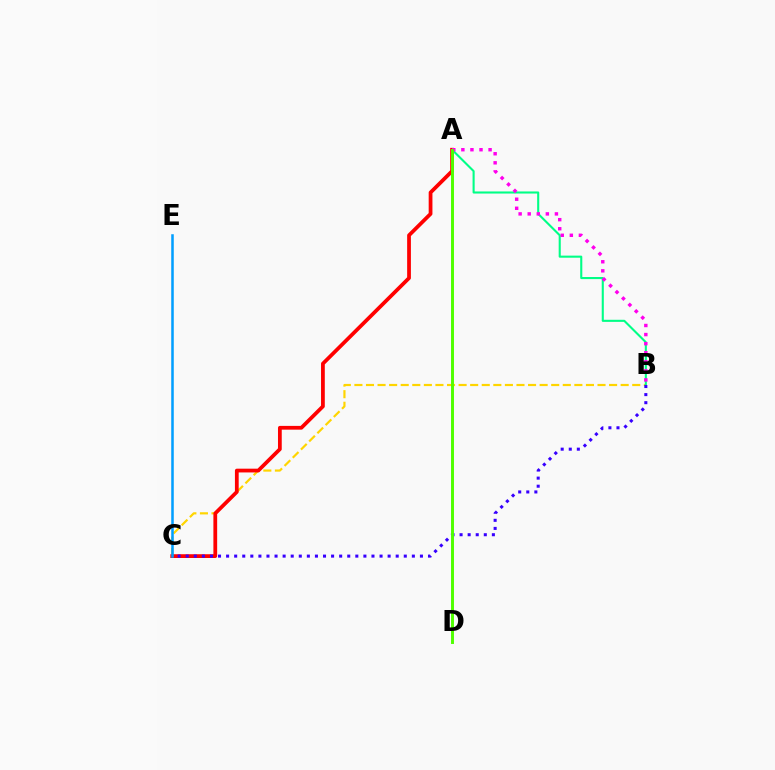{('B', 'C'): [{'color': '#ffd500', 'line_style': 'dashed', 'thickness': 1.57}, {'color': '#3700ff', 'line_style': 'dotted', 'thickness': 2.19}], ('A', 'B'): [{'color': '#00ff86', 'line_style': 'solid', 'thickness': 1.51}, {'color': '#ff00ed', 'line_style': 'dotted', 'thickness': 2.46}], ('A', 'C'): [{'color': '#ff0000', 'line_style': 'solid', 'thickness': 2.71}], ('C', 'E'): [{'color': '#009eff', 'line_style': 'solid', 'thickness': 1.82}], ('A', 'D'): [{'color': '#4fff00', 'line_style': 'solid', 'thickness': 2.12}]}